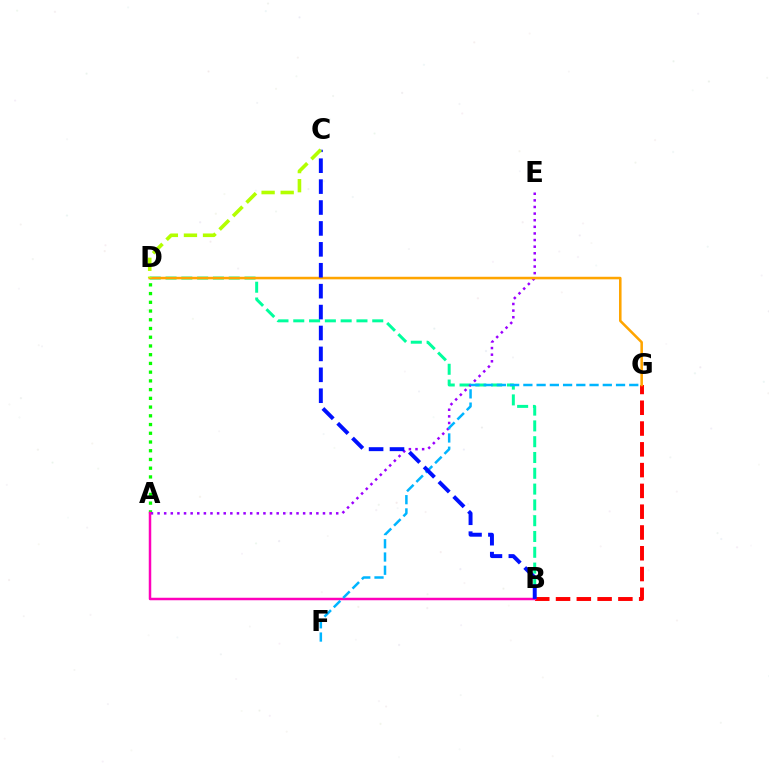{('B', 'G'): [{'color': '#ff0000', 'line_style': 'dashed', 'thickness': 2.82}], ('B', 'D'): [{'color': '#00ff9d', 'line_style': 'dashed', 'thickness': 2.15}], ('A', 'D'): [{'color': '#08ff00', 'line_style': 'dotted', 'thickness': 2.37}], ('A', 'E'): [{'color': '#9b00ff', 'line_style': 'dotted', 'thickness': 1.8}], ('A', 'B'): [{'color': '#ff00bd', 'line_style': 'solid', 'thickness': 1.8}], ('D', 'G'): [{'color': '#ffa500', 'line_style': 'solid', 'thickness': 1.84}], ('F', 'G'): [{'color': '#00b5ff', 'line_style': 'dashed', 'thickness': 1.8}], ('B', 'C'): [{'color': '#0010ff', 'line_style': 'dashed', 'thickness': 2.84}], ('C', 'D'): [{'color': '#b3ff00', 'line_style': 'dashed', 'thickness': 2.59}]}